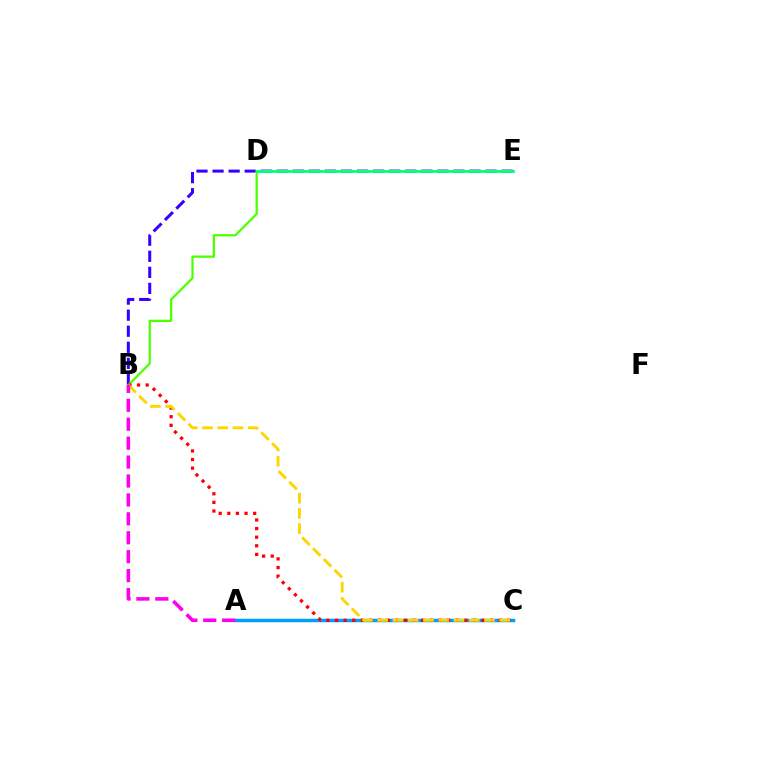{('B', 'E'): [{'color': '#3700ff', 'line_style': 'dashed', 'thickness': 2.18}, {'color': '#4fff00', 'line_style': 'solid', 'thickness': 1.64}], ('A', 'C'): [{'color': '#009eff', 'line_style': 'solid', 'thickness': 2.49}], ('D', 'E'): [{'color': '#00ff86', 'line_style': 'solid', 'thickness': 1.93}], ('B', 'C'): [{'color': '#ff0000', 'line_style': 'dotted', 'thickness': 2.34}, {'color': '#ffd500', 'line_style': 'dashed', 'thickness': 2.07}], ('A', 'B'): [{'color': '#ff00ed', 'line_style': 'dashed', 'thickness': 2.57}]}